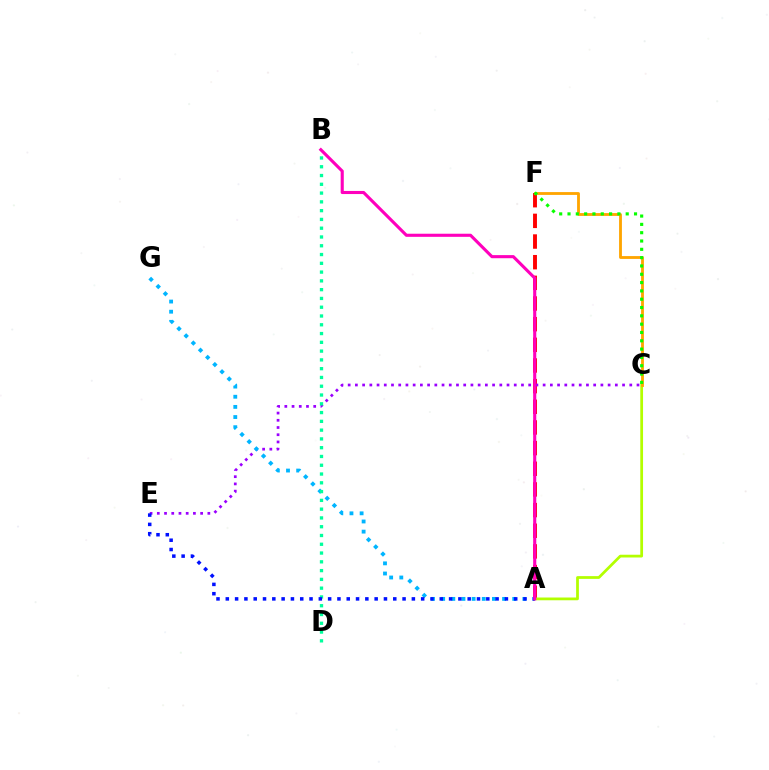{('A', 'F'): [{'color': '#ff0000', 'line_style': 'dashed', 'thickness': 2.81}], ('A', 'C'): [{'color': '#b3ff00', 'line_style': 'solid', 'thickness': 1.99}], ('C', 'F'): [{'color': '#ffa500', 'line_style': 'solid', 'thickness': 2.03}, {'color': '#08ff00', 'line_style': 'dotted', 'thickness': 2.26}], ('C', 'E'): [{'color': '#9b00ff', 'line_style': 'dotted', 'thickness': 1.96}], ('A', 'G'): [{'color': '#00b5ff', 'line_style': 'dotted', 'thickness': 2.76}], ('B', 'D'): [{'color': '#00ff9d', 'line_style': 'dotted', 'thickness': 2.39}], ('A', 'E'): [{'color': '#0010ff', 'line_style': 'dotted', 'thickness': 2.53}], ('A', 'B'): [{'color': '#ff00bd', 'line_style': 'solid', 'thickness': 2.24}]}